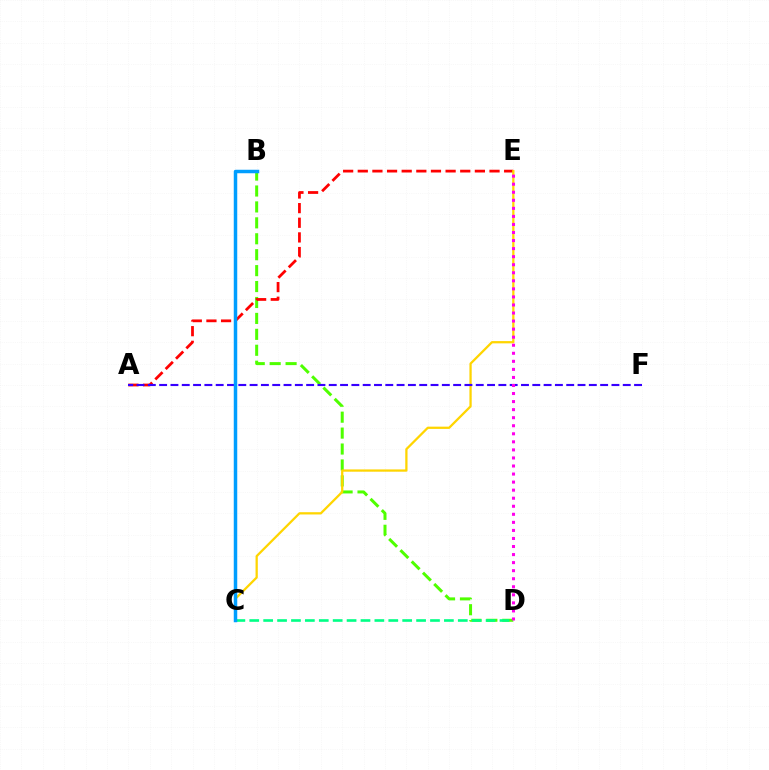{('B', 'D'): [{'color': '#4fff00', 'line_style': 'dashed', 'thickness': 2.16}], ('A', 'E'): [{'color': '#ff0000', 'line_style': 'dashed', 'thickness': 1.99}], ('C', 'E'): [{'color': '#ffd500', 'line_style': 'solid', 'thickness': 1.63}], ('C', 'D'): [{'color': '#00ff86', 'line_style': 'dashed', 'thickness': 1.89}], ('A', 'F'): [{'color': '#3700ff', 'line_style': 'dashed', 'thickness': 1.54}], ('B', 'C'): [{'color': '#009eff', 'line_style': 'solid', 'thickness': 2.51}], ('D', 'E'): [{'color': '#ff00ed', 'line_style': 'dotted', 'thickness': 2.19}]}